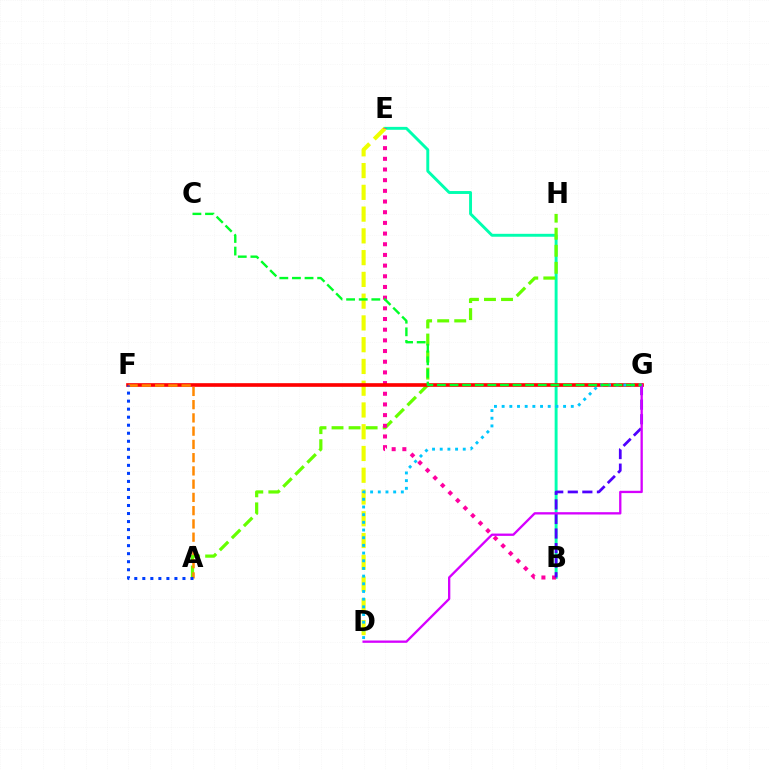{('B', 'E'): [{'color': '#00ffaf', 'line_style': 'solid', 'thickness': 2.1}, {'color': '#ff00a0', 'line_style': 'dotted', 'thickness': 2.9}], ('A', 'H'): [{'color': '#66ff00', 'line_style': 'dashed', 'thickness': 2.32}], ('D', 'E'): [{'color': '#eeff00', 'line_style': 'dashed', 'thickness': 2.96}], ('F', 'G'): [{'color': '#ff0000', 'line_style': 'solid', 'thickness': 2.63}], ('B', 'G'): [{'color': '#4f00ff', 'line_style': 'dashed', 'thickness': 1.98}], ('A', 'F'): [{'color': '#ff8800', 'line_style': 'dashed', 'thickness': 1.8}, {'color': '#003fff', 'line_style': 'dotted', 'thickness': 2.18}], ('D', 'G'): [{'color': '#00c7ff', 'line_style': 'dotted', 'thickness': 2.09}, {'color': '#d600ff', 'line_style': 'solid', 'thickness': 1.67}], ('C', 'G'): [{'color': '#00ff27', 'line_style': 'dashed', 'thickness': 1.71}]}